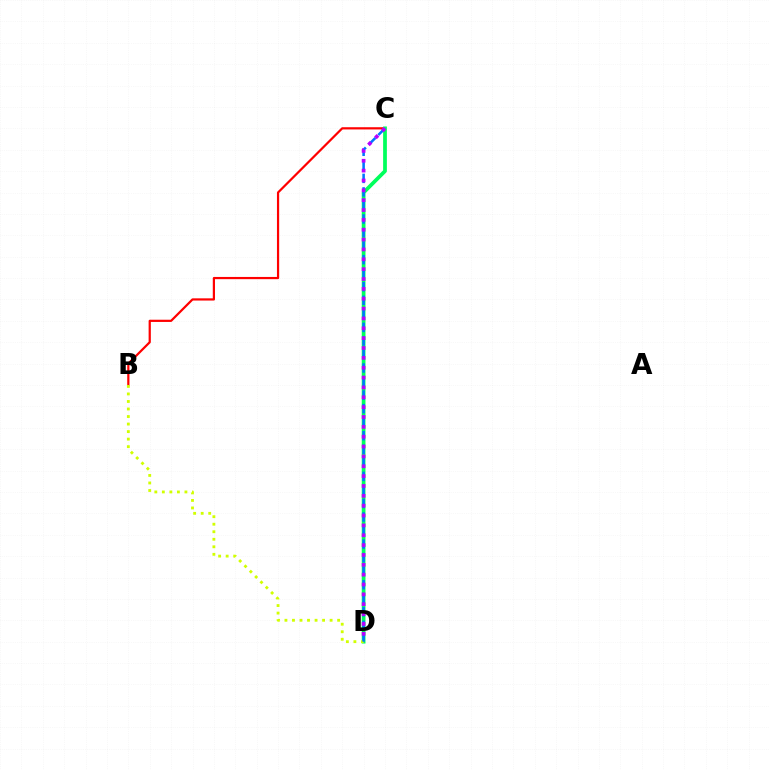{('B', 'C'): [{'color': '#ff0000', 'line_style': 'solid', 'thickness': 1.6}], ('C', 'D'): [{'color': '#00ff5c', 'line_style': 'solid', 'thickness': 2.69}, {'color': '#0074ff', 'line_style': 'dashed', 'thickness': 1.84}, {'color': '#b900ff', 'line_style': 'dotted', 'thickness': 2.68}], ('B', 'D'): [{'color': '#d1ff00', 'line_style': 'dotted', 'thickness': 2.05}]}